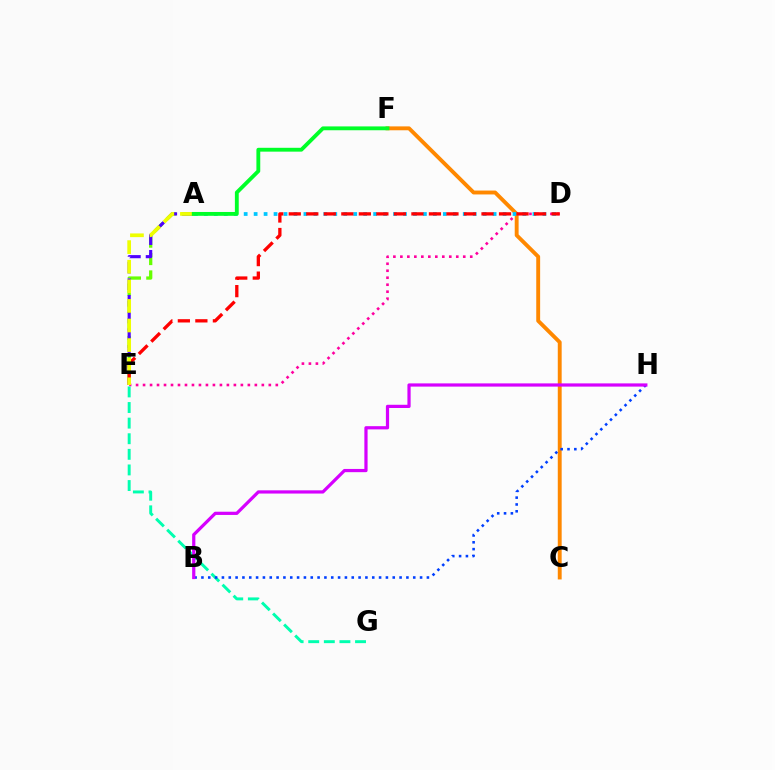{('D', 'E'): [{'color': '#ff00a0', 'line_style': 'dotted', 'thickness': 1.9}, {'color': '#ff0000', 'line_style': 'dashed', 'thickness': 2.38}], ('E', 'G'): [{'color': '#00ffaf', 'line_style': 'dashed', 'thickness': 2.12}], ('A', 'E'): [{'color': '#66ff00', 'line_style': 'dashed', 'thickness': 2.36}, {'color': '#4f00ff', 'line_style': 'dashed', 'thickness': 2.26}, {'color': '#eeff00', 'line_style': 'dashed', 'thickness': 2.66}], ('C', 'F'): [{'color': '#ff8800', 'line_style': 'solid', 'thickness': 2.8}], ('A', 'D'): [{'color': '#00c7ff', 'line_style': 'dotted', 'thickness': 2.71}], ('B', 'H'): [{'color': '#003fff', 'line_style': 'dotted', 'thickness': 1.86}, {'color': '#d600ff', 'line_style': 'solid', 'thickness': 2.32}], ('A', 'F'): [{'color': '#00ff27', 'line_style': 'solid', 'thickness': 2.77}]}